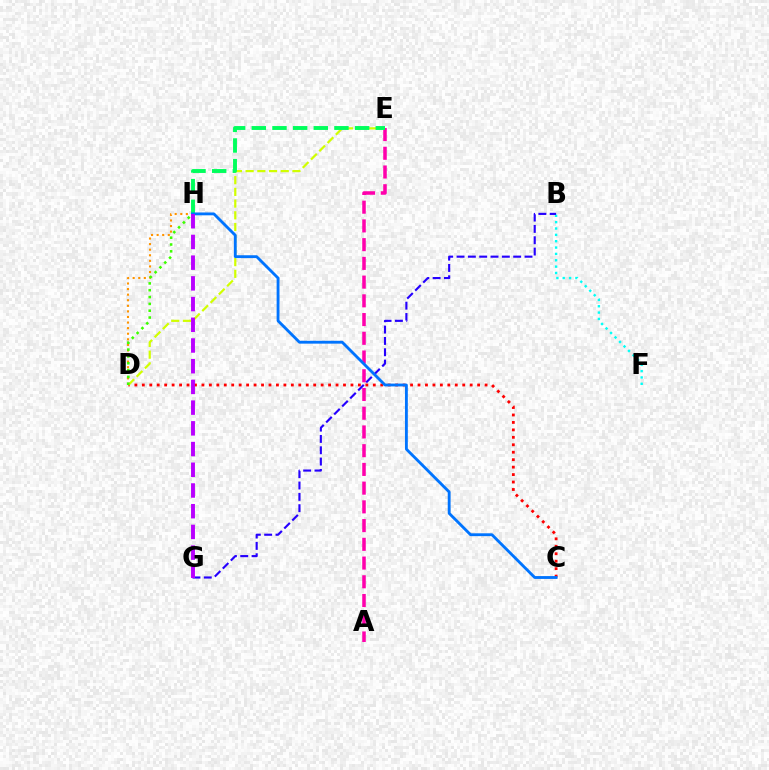{('D', 'H'): [{'color': '#ff9400', 'line_style': 'dotted', 'thickness': 1.52}, {'color': '#3dff00', 'line_style': 'dotted', 'thickness': 1.85}], ('C', 'D'): [{'color': '#ff0000', 'line_style': 'dotted', 'thickness': 2.02}], ('B', 'F'): [{'color': '#00fff6', 'line_style': 'dotted', 'thickness': 1.73}], ('A', 'E'): [{'color': '#ff00ac', 'line_style': 'dashed', 'thickness': 2.54}], ('D', 'E'): [{'color': '#d1ff00', 'line_style': 'dashed', 'thickness': 1.59}], ('B', 'G'): [{'color': '#2500ff', 'line_style': 'dashed', 'thickness': 1.54}], ('E', 'H'): [{'color': '#00ff5c', 'line_style': 'dashed', 'thickness': 2.81}], ('C', 'H'): [{'color': '#0074ff', 'line_style': 'solid', 'thickness': 2.05}], ('G', 'H'): [{'color': '#b900ff', 'line_style': 'dashed', 'thickness': 2.81}]}